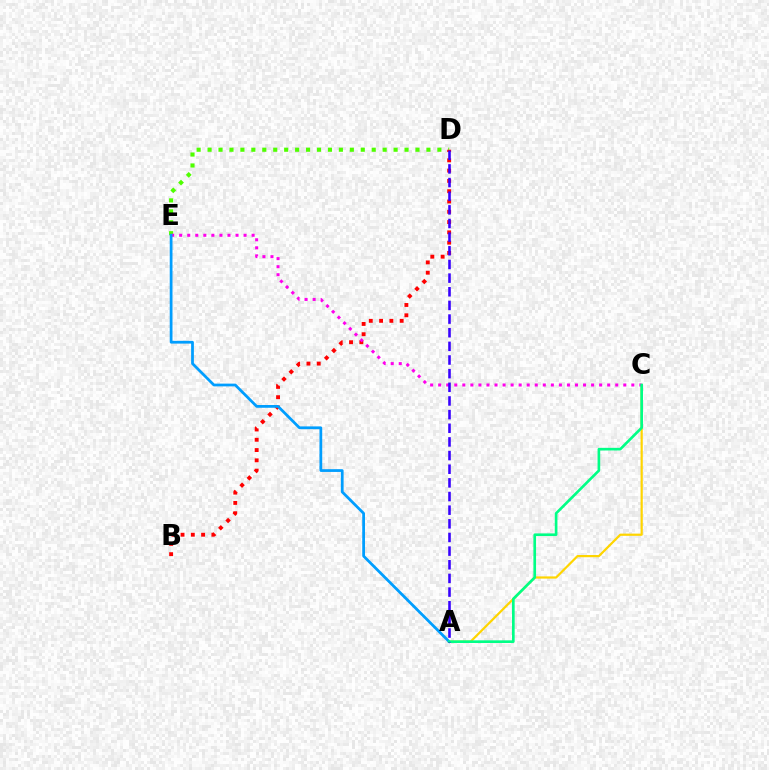{('A', 'C'): [{'color': '#ffd500', 'line_style': 'solid', 'thickness': 1.59}, {'color': '#00ff86', 'line_style': 'solid', 'thickness': 1.91}], ('D', 'E'): [{'color': '#4fff00', 'line_style': 'dotted', 'thickness': 2.97}], ('B', 'D'): [{'color': '#ff0000', 'line_style': 'dotted', 'thickness': 2.8}], ('C', 'E'): [{'color': '#ff00ed', 'line_style': 'dotted', 'thickness': 2.19}], ('A', 'E'): [{'color': '#009eff', 'line_style': 'solid', 'thickness': 1.98}], ('A', 'D'): [{'color': '#3700ff', 'line_style': 'dashed', 'thickness': 1.85}]}